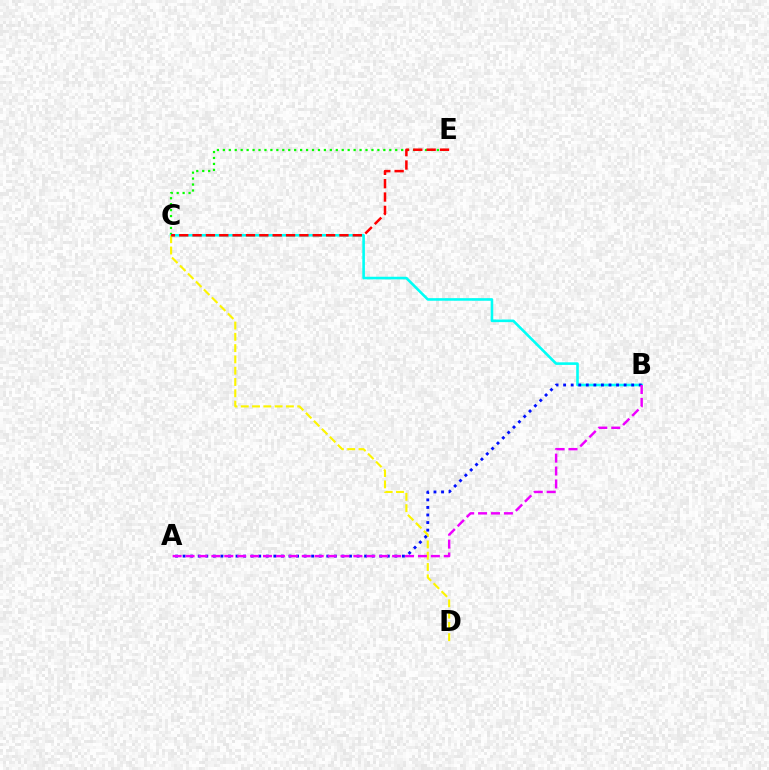{('C', 'E'): [{'color': '#08ff00', 'line_style': 'dotted', 'thickness': 1.62}, {'color': '#ff0000', 'line_style': 'dashed', 'thickness': 1.81}], ('B', 'C'): [{'color': '#00fff6', 'line_style': 'solid', 'thickness': 1.87}], ('C', 'D'): [{'color': '#fcf500', 'line_style': 'dashed', 'thickness': 1.53}], ('A', 'B'): [{'color': '#0010ff', 'line_style': 'dotted', 'thickness': 2.05}, {'color': '#ee00ff', 'line_style': 'dashed', 'thickness': 1.75}]}